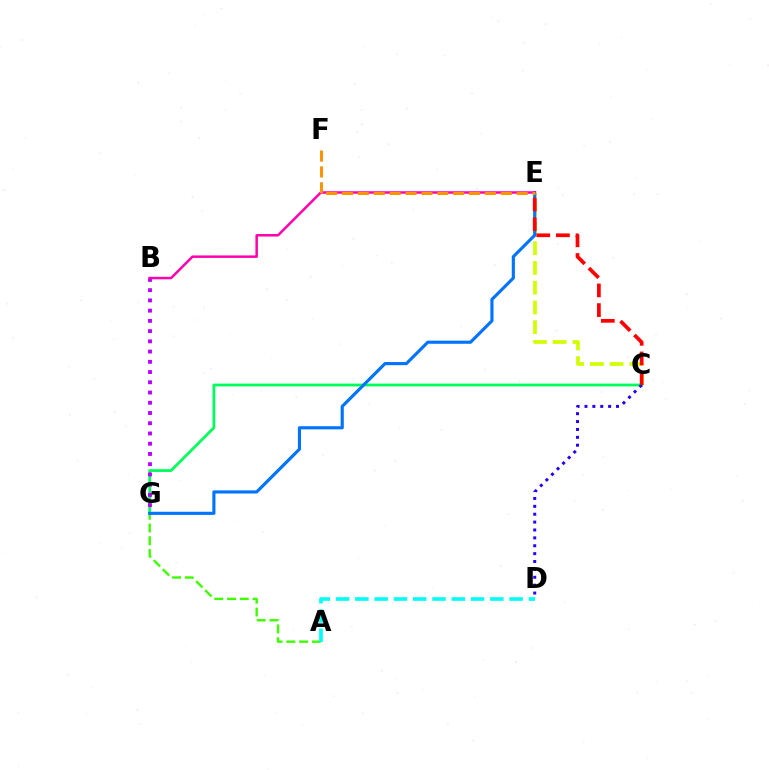{('C', 'G'): [{'color': '#00ff5c', 'line_style': 'solid', 'thickness': 2.01}], ('C', 'D'): [{'color': '#2500ff', 'line_style': 'dotted', 'thickness': 2.14}], ('C', 'E'): [{'color': '#d1ff00', 'line_style': 'dashed', 'thickness': 2.68}, {'color': '#ff0000', 'line_style': 'dashed', 'thickness': 2.67}], ('A', 'G'): [{'color': '#3dff00', 'line_style': 'dashed', 'thickness': 1.73}], ('E', 'G'): [{'color': '#0074ff', 'line_style': 'solid', 'thickness': 2.25}], ('A', 'D'): [{'color': '#00fff6', 'line_style': 'dashed', 'thickness': 2.62}], ('B', 'G'): [{'color': '#b900ff', 'line_style': 'dotted', 'thickness': 2.78}], ('B', 'E'): [{'color': '#ff00ac', 'line_style': 'solid', 'thickness': 1.79}], ('E', 'F'): [{'color': '#ff9400', 'line_style': 'dashed', 'thickness': 2.16}]}